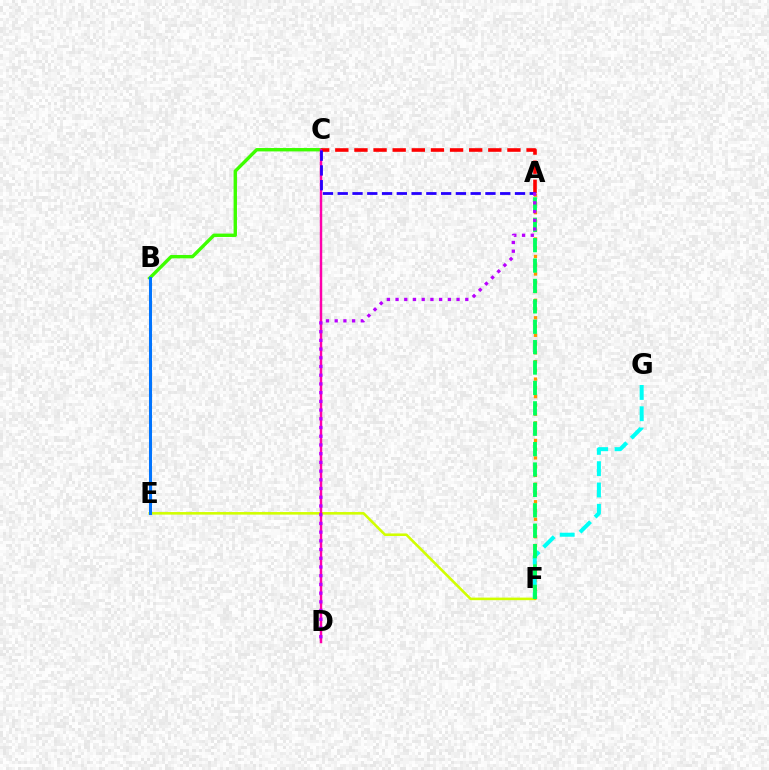{('B', 'C'): [{'color': '#3dff00', 'line_style': 'solid', 'thickness': 2.44}], ('E', 'F'): [{'color': '#d1ff00', 'line_style': 'solid', 'thickness': 1.85}], ('A', 'F'): [{'color': '#ff9400', 'line_style': 'dotted', 'thickness': 2.38}, {'color': '#00ff5c', 'line_style': 'dashed', 'thickness': 2.77}], ('A', 'C'): [{'color': '#ff0000', 'line_style': 'dashed', 'thickness': 2.6}, {'color': '#2500ff', 'line_style': 'dashed', 'thickness': 2.01}], ('C', 'D'): [{'color': '#ff00ac', 'line_style': 'solid', 'thickness': 1.77}], ('B', 'E'): [{'color': '#0074ff', 'line_style': 'solid', 'thickness': 2.19}], ('F', 'G'): [{'color': '#00fff6', 'line_style': 'dashed', 'thickness': 2.89}], ('A', 'D'): [{'color': '#b900ff', 'line_style': 'dotted', 'thickness': 2.37}]}